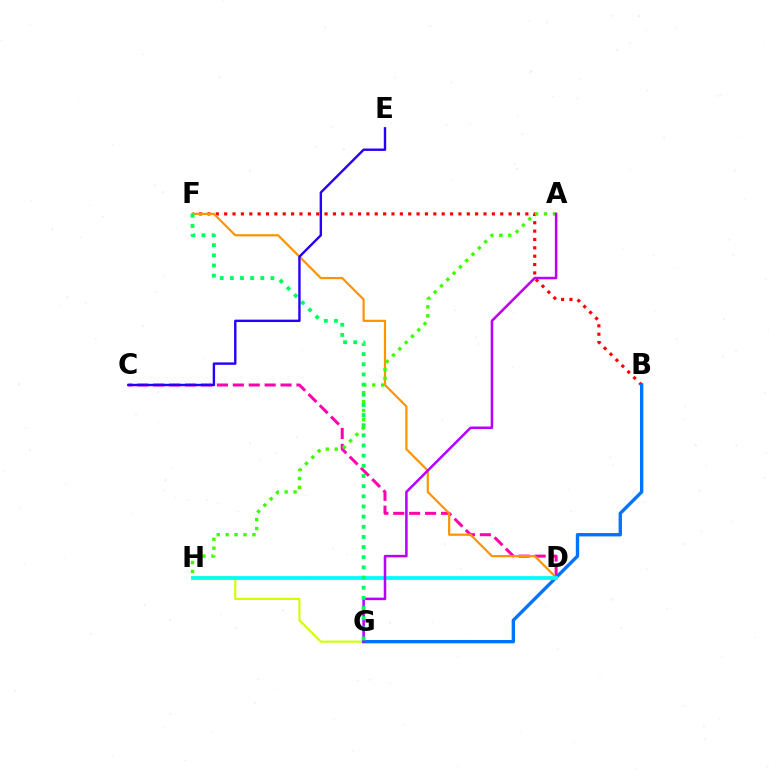{('C', 'D'): [{'color': '#ff00ac', 'line_style': 'dashed', 'thickness': 2.16}], ('G', 'H'): [{'color': '#d1ff00', 'line_style': 'solid', 'thickness': 1.54}], ('B', 'F'): [{'color': '#ff0000', 'line_style': 'dotted', 'thickness': 2.27}], ('D', 'F'): [{'color': '#ff9400', 'line_style': 'solid', 'thickness': 1.59}], ('B', 'G'): [{'color': '#0074ff', 'line_style': 'solid', 'thickness': 2.42}], ('D', 'H'): [{'color': '#00fff6', 'line_style': 'solid', 'thickness': 2.71}], ('A', 'H'): [{'color': '#3dff00', 'line_style': 'dotted', 'thickness': 2.42}], ('A', 'G'): [{'color': '#b900ff', 'line_style': 'solid', 'thickness': 1.82}], ('F', 'G'): [{'color': '#00ff5c', 'line_style': 'dotted', 'thickness': 2.76}], ('C', 'E'): [{'color': '#2500ff', 'line_style': 'solid', 'thickness': 1.73}]}